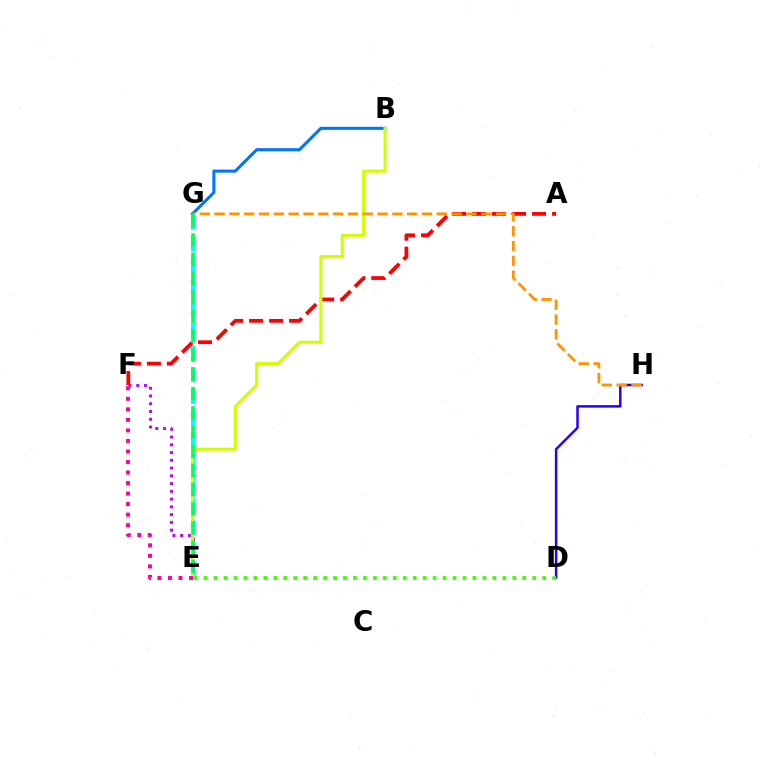{('B', 'G'): [{'color': '#0074ff', 'line_style': 'solid', 'thickness': 2.21}], ('E', 'G'): [{'color': '#00fff6', 'line_style': 'dashed', 'thickness': 2.96}, {'color': '#00ff5c', 'line_style': 'dashed', 'thickness': 2.61}], ('E', 'F'): [{'color': '#b900ff', 'line_style': 'dotted', 'thickness': 2.11}, {'color': '#ff00ac', 'line_style': 'dotted', 'thickness': 2.86}], ('A', 'F'): [{'color': '#ff0000', 'line_style': 'dashed', 'thickness': 2.72}], ('B', 'E'): [{'color': '#d1ff00', 'line_style': 'solid', 'thickness': 2.23}], ('D', 'H'): [{'color': '#2500ff', 'line_style': 'solid', 'thickness': 1.79}], ('G', 'H'): [{'color': '#ff9400', 'line_style': 'dashed', 'thickness': 2.01}], ('D', 'E'): [{'color': '#3dff00', 'line_style': 'dotted', 'thickness': 2.71}]}